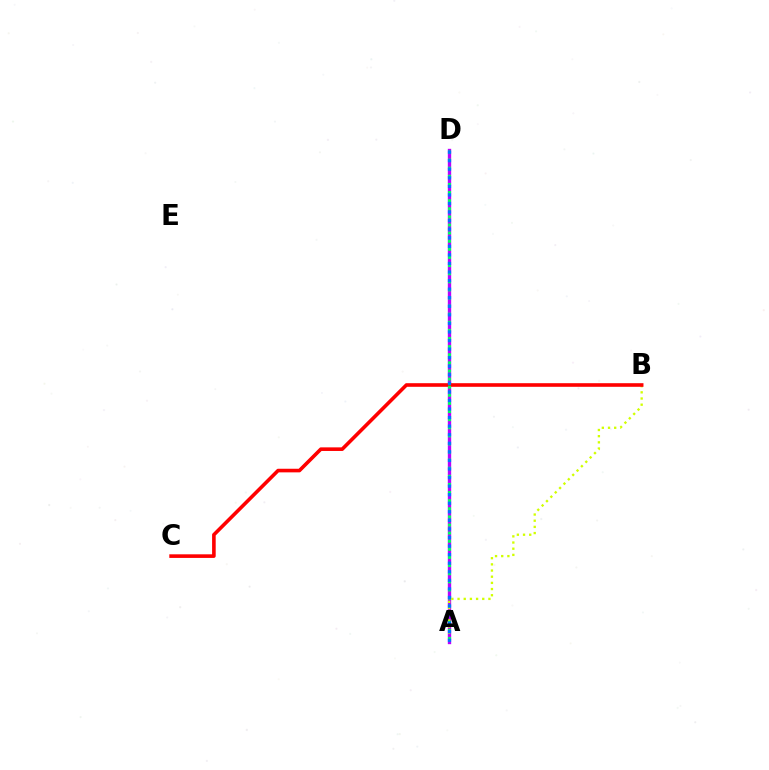{('A', 'D'): [{'color': '#b900ff', 'line_style': 'solid', 'thickness': 2.41}, {'color': '#00ff5c', 'line_style': 'dotted', 'thickness': 2.2}, {'color': '#0074ff', 'line_style': 'dotted', 'thickness': 2.33}], ('A', 'B'): [{'color': '#d1ff00', 'line_style': 'dotted', 'thickness': 1.68}], ('B', 'C'): [{'color': '#ff0000', 'line_style': 'solid', 'thickness': 2.6}]}